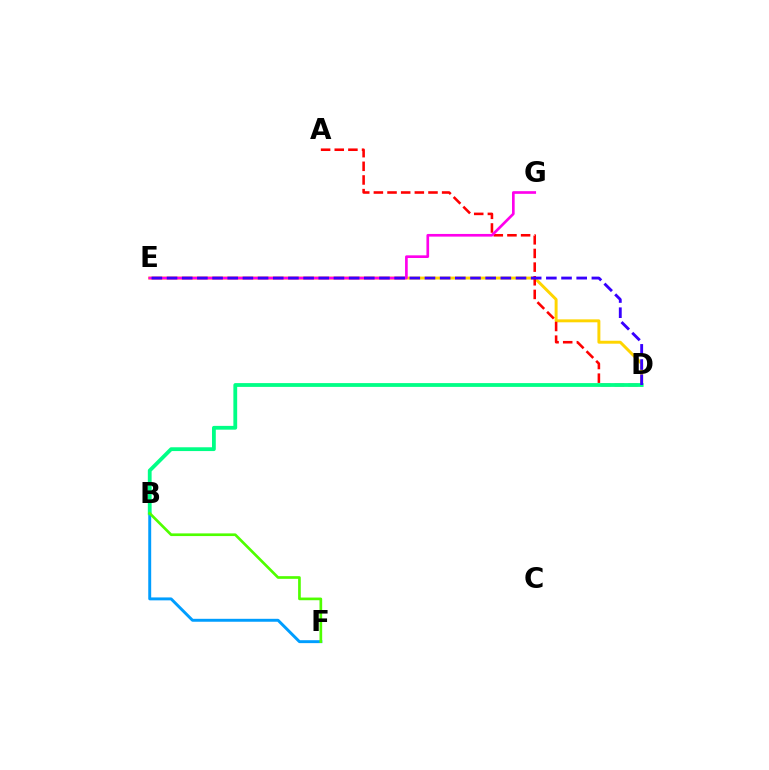{('D', 'E'): [{'color': '#ffd500', 'line_style': 'solid', 'thickness': 2.12}, {'color': '#3700ff', 'line_style': 'dashed', 'thickness': 2.06}], ('A', 'D'): [{'color': '#ff0000', 'line_style': 'dashed', 'thickness': 1.85}], ('B', 'F'): [{'color': '#009eff', 'line_style': 'solid', 'thickness': 2.11}, {'color': '#4fff00', 'line_style': 'solid', 'thickness': 1.93}], ('E', 'G'): [{'color': '#ff00ed', 'line_style': 'solid', 'thickness': 1.92}], ('B', 'D'): [{'color': '#00ff86', 'line_style': 'solid', 'thickness': 2.73}]}